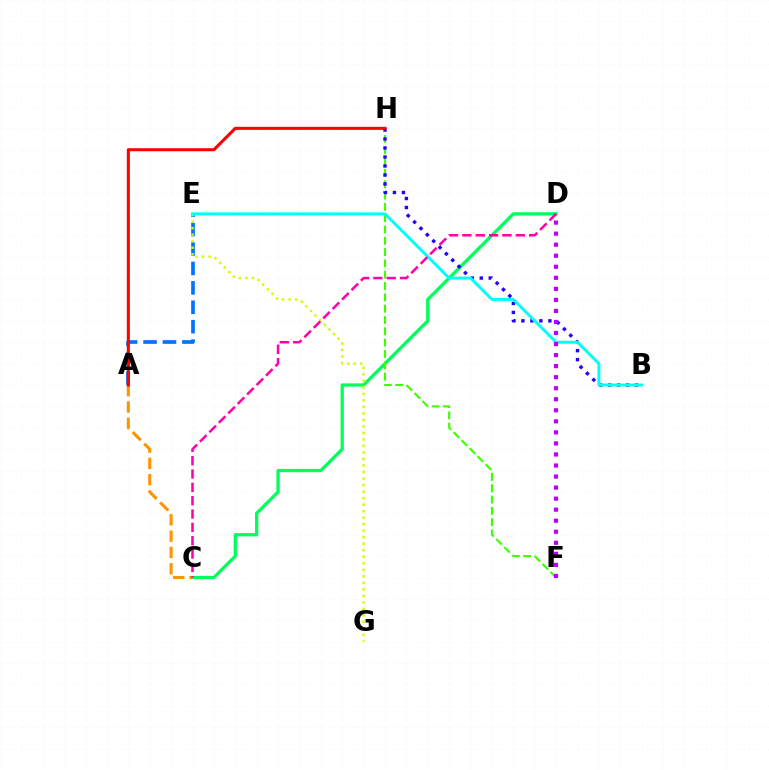{('C', 'D'): [{'color': '#00ff5c', 'line_style': 'solid', 'thickness': 2.36}, {'color': '#ff00ac', 'line_style': 'dashed', 'thickness': 1.81}], ('F', 'H'): [{'color': '#3dff00', 'line_style': 'dashed', 'thickness': 1.54}], ('B', 'H'): [{'color': '#2500ff', 'line_style': 'dotted', 'thickness': 2.44}], ('A', 'E'): [{'color': '#0074ff', 'line_style': 'dashed', 'thickness': 2.64}], ('E', 'G'): [{'color': '#d1ff00', 'line_style': 'dotted', 'thickness': 1.77}], ('B', 'E'): [{'color': '#00fff6', 'line_style': 'solid', 'thickness': 2.12}], ('A', 'C'): [{'color': '#ff9400', 'line_style': 'dashed', 'thickness': 2.22}], ('A', 'H'): [{'color': '#ff0000', 'line_style': 'solid', 'thickness': 2.2}], ('D', 'F'): [{'color': '#b900ff', 'line_style': 'dotted', 'thickness': 3.0}]}